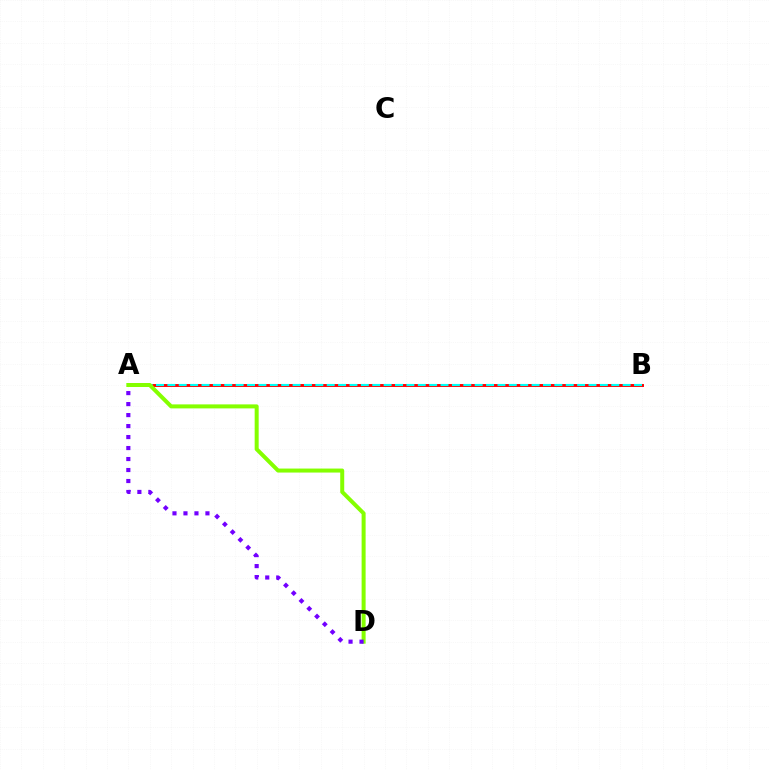{('A', 'B'): [{'color': '#ff0000', 'line_style': 'solid', 'thickness': 2.11}, {'color': '#00fff6', 'line_style': 'dashed', 'thickness': 1.55}], ('A', 'D'): [{'color': '#84ff00', 'line_style': 'solid', 'thickness': 2.88}, {'color': '#7200ff', 'line_style': 'dotted', 'thickness': 2.99}]}